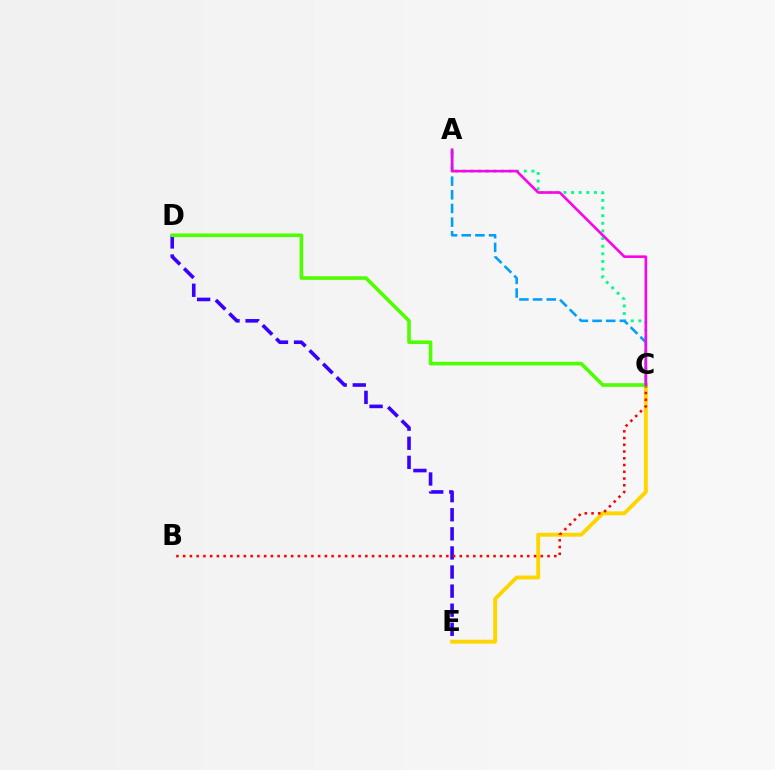{('A', 'C'): [{'color': '#00ff86', 'line_style': 'dotted', 'thickness': 2.07}, {'color': '#009eff', 'line_style': 'dashed', 'thickness': 1.86}, {'color': '#ff00ed', 'line_style': 'solid', 'thickness': 1.86}], ('D', 'E'): [{'color': '#3700ff', 'line_style': 'dashed', 'thickness': 2.59}], ('C', 'E'): [{'color': '#ffd500', 'line_style': 'solid', 'thickness': 2.79}], ('B', 'C'): [{'color': '#ff0000', 'line_style': 'dotted', 'thickness': 1.83}], ('C', 'D'): [{'color': '#4fff00', 'line_style': 'solid', 'thickness': 2.6}]}